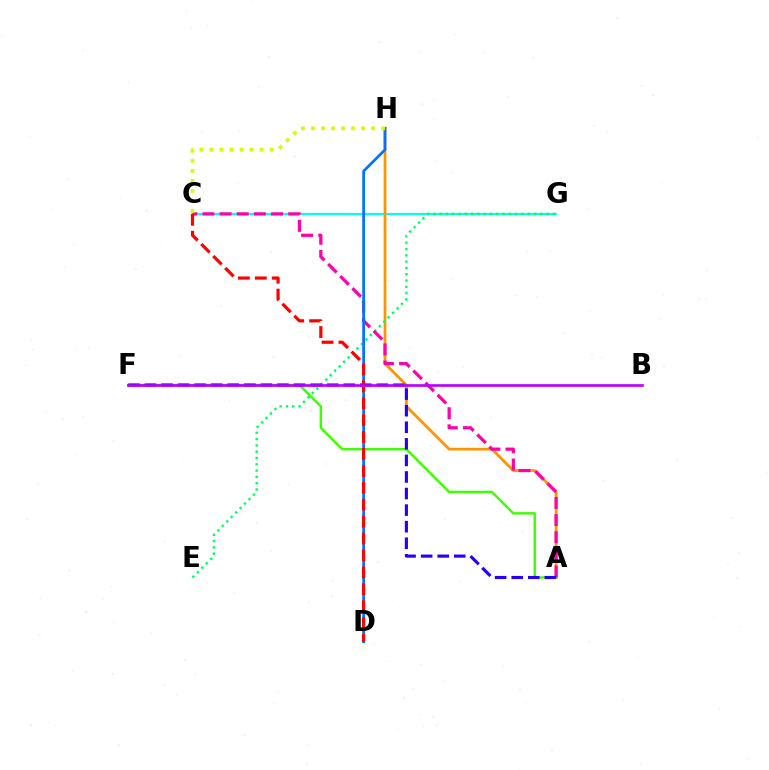{('C', 'G'): [{'color': '#00fff6', 'line_style': 'solid', 'thickness': 1.56}], ('A', 'H'): [{'color': '#ff9400', 'line_style': 'solid', 'thickness': 1.97}], ('E', 'G'): [{'color': '#00ff5c', 'line_style': 'dotted', 'thickness': 1.71}], ('A', 'F'): [{'color': '#3dff00', 'line_style': 'solid', 'thickness': 1.74}, {'color': '#2500ff', 'line_style': 'dashed', 'thickness': 2.25}], ('A', 'C'): [{'color': '#ff00ac', 'line_style': 'dashed', 'thickness': 2.33}], ('D', 'H'): [{'color': '#0074ff', 'line_style': 'solid', 'thickness': 1.98}], ('C', 'H'): [{'color': '#d1ff00', 'line_style': 'dotted', 'thickness': 2.72}], ('C', 'D'): [{'color': '#ff0000', 'line_style': 'dashed', 'thickness': 2.3}], ('B', 'F'): [{'color': '#b900ff', 'line_style': 'solid', 'thickness': 1.93}]}